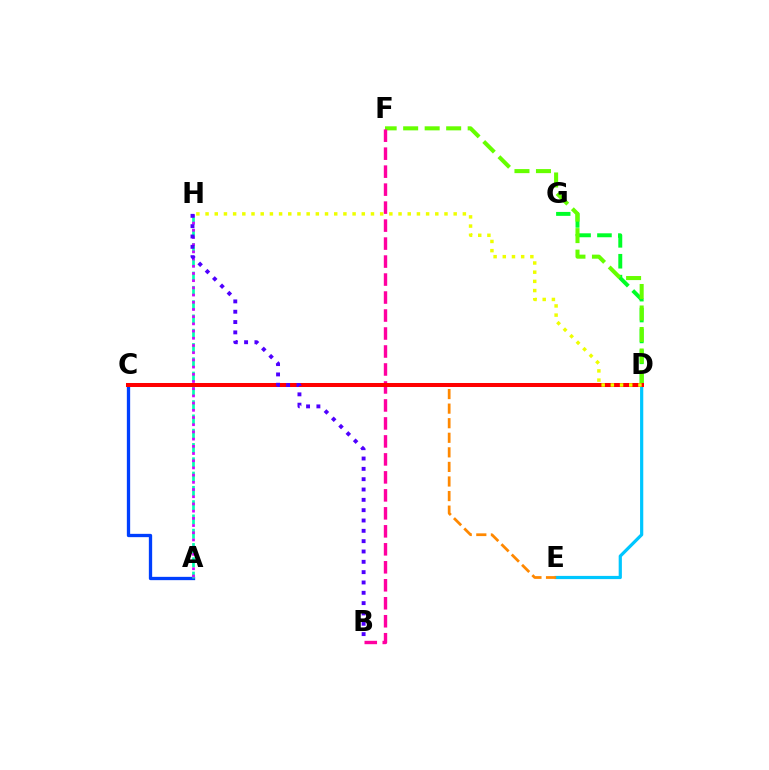{('D', 'E'): [{'color': '#00c7ff', 'line_style': 'solid', 'thickness': 2.31}], ('A', 'C'): [{'color': '#003fff', 'line_style': 'solid', 'thickness': 2.38}], ('D', 'G'): [{'color': '#00ff27', 'line_style': 'dashed', 'thickness': 2.84}], ('C', 'E'): [{'color': '#ff8800', 'line_style': 'dashed', 'thickness': 1.98}], ('D', 'F'): [{'color': '#66ff00', 'line_style': 'dashed', 'thickness': 2.92}], ('A', 'H'): [{'color': '#00ffaf', 'line_style': 'dashed', 'thickness': 1.94}, {'color': '#d600ff', 'line_style': 'dotted', 'thickness': 1.96}], ('B', 'F'): [{'color': '#ff00a0', 'line_style': 'dashed', 'thickness': 2.44}], ('C', 'D'): [{'color': '#ff0000', 'line_style': 'solid', 'thickness': 2.89}], ('B', 'H'): [{'color': '#4f00ff', 'line_style': 'dotted', 'thickness': 2.81}], ('D', 'H'): [{'color': '#eeff00', 'line_style': 'dotted', 'thickness': 2.5}]}